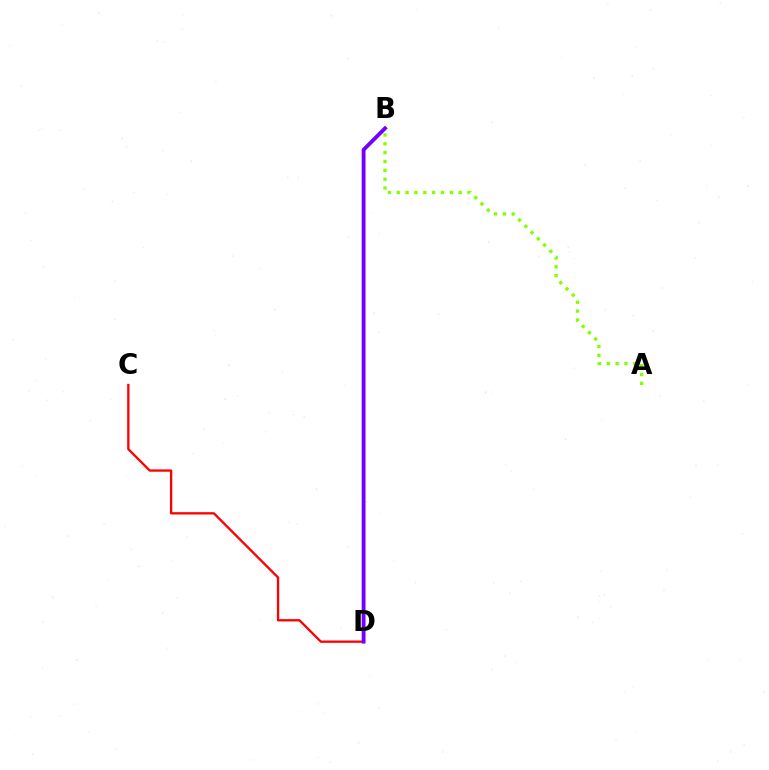{('A', 'B'): [{'color': '#84ff00', 'line_style': 'dotted', 'thickness': 2.4}], ('C', 'D'): [{'color': '#ff0000', 'line_style': 'solid', 'thickness': 1.67}], ('B', 'D'): [{'color': '#00fff6', 'line_style': 'solid', 'thickness': 1.63}, {'color': '#7200ff', 'line_style': 'solid', 'thickness': 2.76}]}